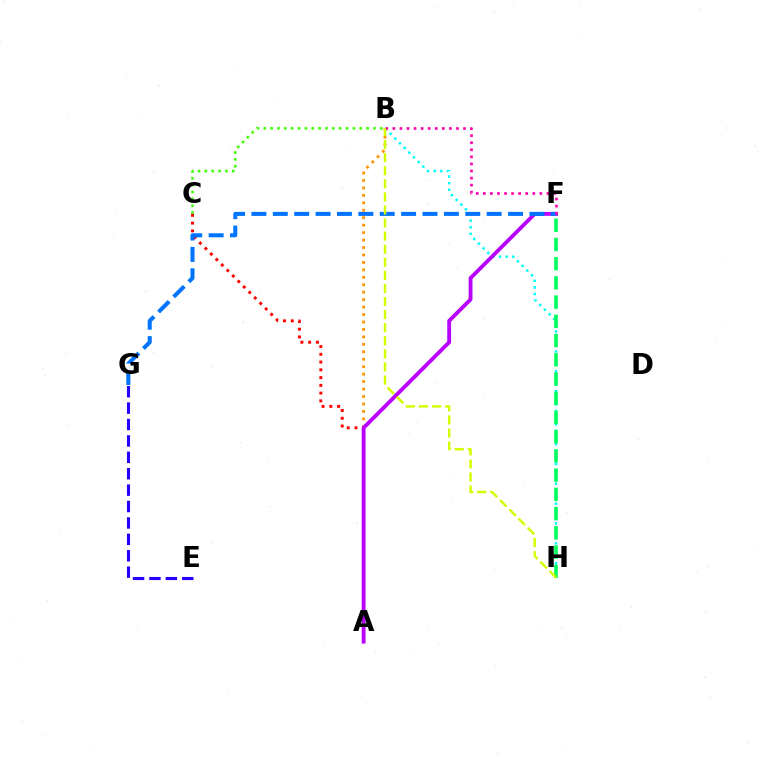{('B', 'H'): [{'color': '#00fff6', 'line_style': 'dotted', 'thickness': 1.8}, {'color': '#d1ff00', 'line_style': 'dashed', 'thickness': 1.78}], ('B', 'C'): [{'color': '#3dff00', 'line_style': 'dotted', 'thickness': 1.86}], ('A', 'C'): [{'color': '#ff0000', 'line_style': 'dotted', 'thickness': 2.11}], ('E', 'G'): [{'color': '#2500ff', 'line_style': 'dashed', 'thickness': 2.23}], ('F', 'H'): [{'color': '#00ff5c', 'line_style': 'dashed', 'thickness': 2.61}], ('A', 'B'): [{'color': '#ff9400', 'line_style': 'dotted', 'thickness': 2.02}], ('A', 'F'): [{'color': '#b900ff', 'line_style': 'solid', 'thickness': 2.76}], ('F', 'G'): [{'color': '#0074ff', 'line_style': 'dashed', 'thickness': 2.91}], ('B', 'F'): [{'color': '#ff00ac', 'line_style': 'dotted', 'thickness': 1.92}]}